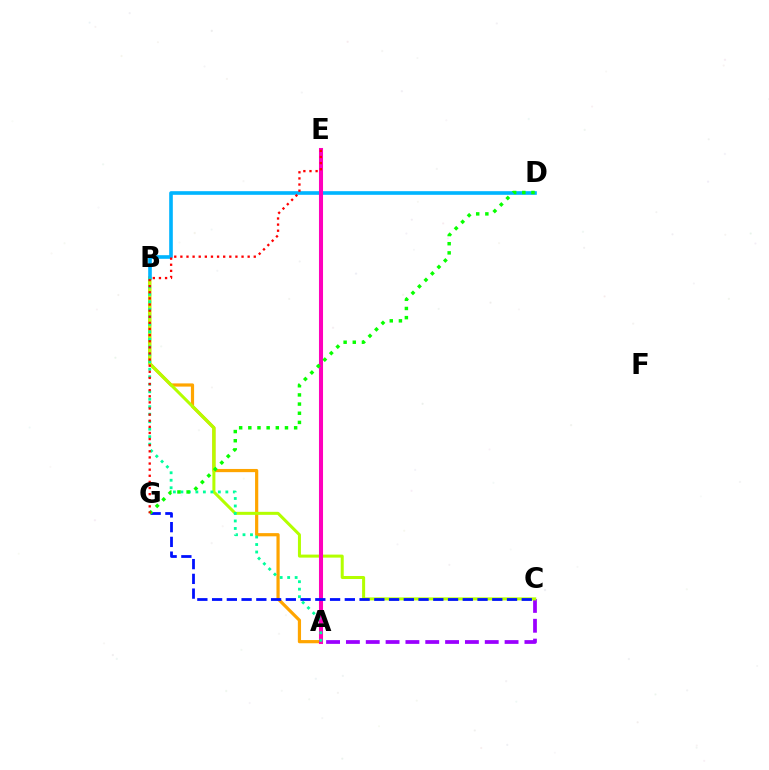{('A', 'C'): [{'color': '#9b00ff', 'line_style': 'dashed', 'thickness': 2.69}], ('A', 'B'): [{'color': '#ffa500', 'line_style': 'solid', 'thickness': 2.3}, {'color': '#00ff9d', 'line_style': 'dotted', 'thickness': 2.04}], ('B', 'C'): [{'color': '#b3ff00', 'line_style': 'solid', 'thickness': 2.17}], ('B', 'D'): [{'color': '#00b5ff', 'line_style': 'solid', 'thickness': 2.61}], ('A', 'E'): [{'color': '#ff00bd', 'line_style': 'solid', 'thickness': 2.92}], ('C', 'G'): [{'color': '#0010ff', 'line_style': 'dashed', 'thickness': 2.0}], ('D', 'G'): [{'color': '#08ff00', 'line_style': 'dotted', 'thickness': 2.49}], ('E', 'G'): [{'color': '#ff0000', 'line_style': 'dotted', 'thickness': 1.66}]}